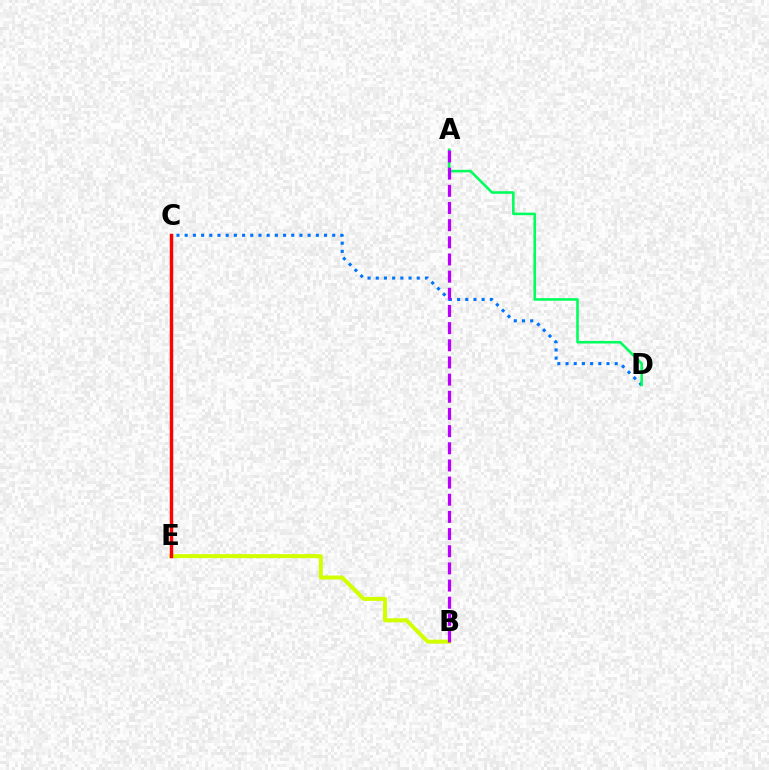{('B', 'E'): [{'color': '#d1ff00', 'line_style': 'solid', 'thickness': 2.88}], ('C', 'D'): [{'color': '#0074ff', 'line_style': 'dotted', 'thickness': 2.23}], ('C', 'E'): [{'color': '#ff0000', 'line_style': 'solid', 'thickness': 2.47}], ('A', 'D'): [{'color': '#00ff5c', 'line_style': 'solid', 'thickness': 1.86}], ('A', 'B'): [{'color': '#b900ff', 'line_style': 'dashed', 'thickness': 2.33}]}